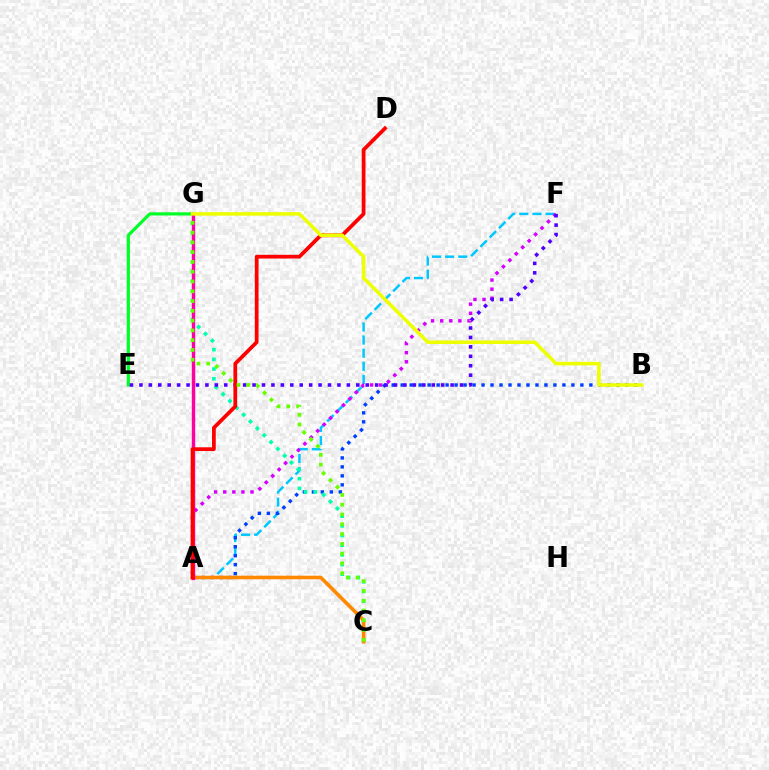{('A', 'F'): [{'color': '#00c7ff', 'line_style': 'dashed', 'thickness': 1.78}, {'color': '#d600ff', 'line_style': 'dotted', 'thickness': 2.47}], ('A', 'B'): [{'color': '#003fff', 'line_style': 'dotted', 'thickness': 2.44}], ('C', 'G'): [{'color': '#00ffaf', 'line_style': 'dotted', 'thickness': 2.63}, {'color': '#66ff00', 'line_style': 'dotted', 'thickness': 2.66}], ('A', 'C'): [{'color': '#ff8800', 'line_style': 'solid', 'thickness': 2.58}], ('E', 'G'): [{'color': '#00ff27', 'line_style': 'solid', 'thickness': 2.29}], ('E', 'F'): [{'color': '#4f00ff', 'line_style': 'dotted', 'thickness': 2.56}], ('A', 'G'): [{'color': '#ff00a0', 'line_style': 'solid', 'thickness': 2.44}], ('A', 'D'): [{'color': '#ff0000', 'line_style': 'solid', 'thickness': 2.7}], ('B', 'G'): [{'color': '#eeff00', 'line_style': 'solid', 'thickness': 2.56}]}